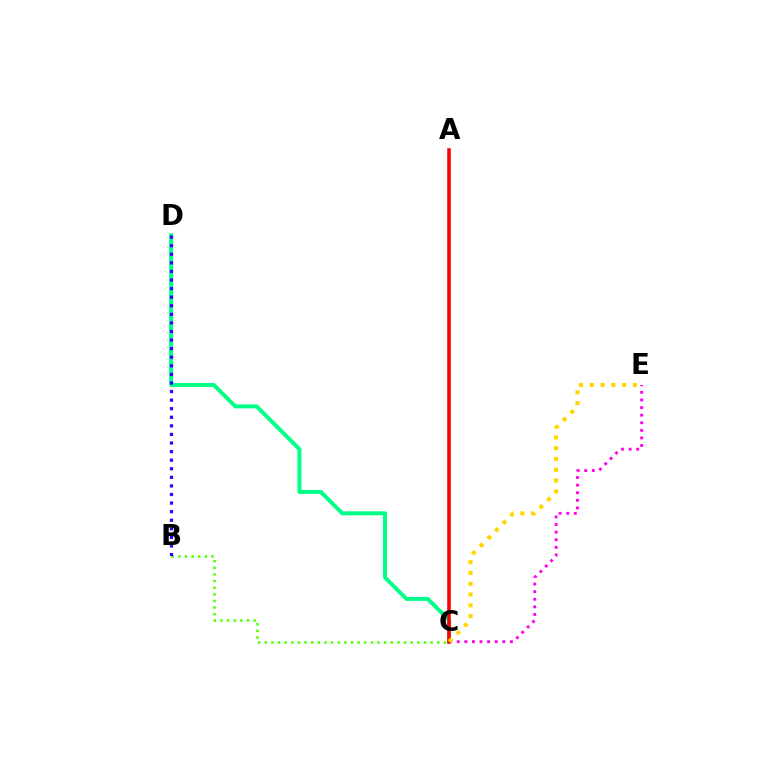{('B', 'C'): [{'color': '#4fff00', 'line_style': 'dotted', 'thickness': 1.8}], ('A', 'C'): [{'color': '#009eff', 'line_style': 'solid', 'thickness': 1.53}, {'color': '#ff0000', 'line_style': 'solid', 'thickness': 2.56}], ('C', 'D'): [{'color': '#00ff86', 'line_style': 'solid', 'thickness': 2.86}], ('B', 'D'): [{'color': '#3700ff', 'line_style': 'dotted', 'thickness': 2.33}], ('C', 'E'): [{'color': '#ff00ed', 'line_style': 'dotted', 'thickness': 2.06}, {'color': '#ffd500', 'line_style': 'dotted', 'thickness': 2.93}]}